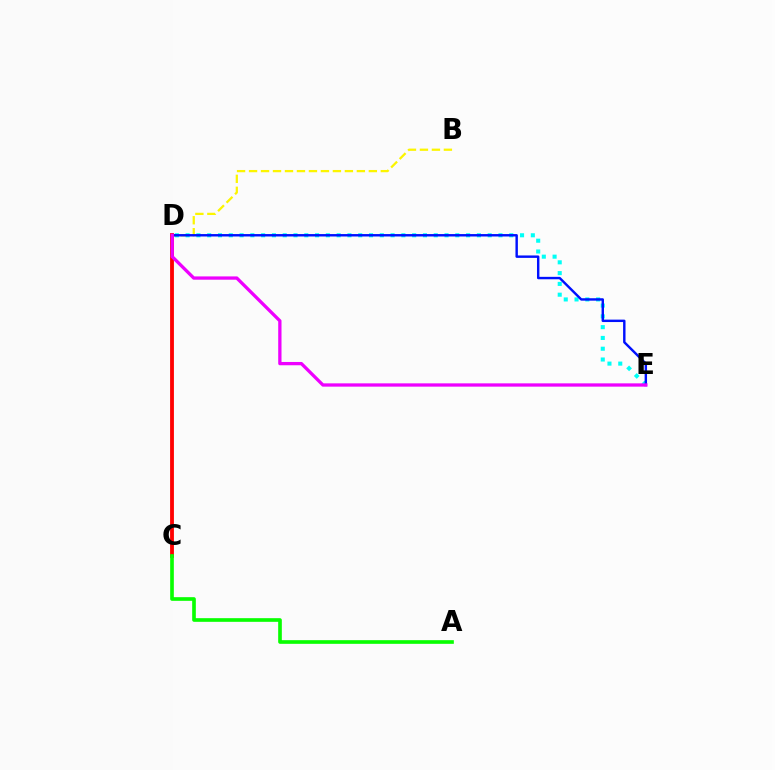{('C', 'D'): [{'color': '#ff0000', 'line_style': 'solid', 'thickness': 2.76}], ('B', 'D'): [{'color': '#fcf500', 'line_style': 'dashed', 'thickness': 1.63}], ('D', 'E'): [{'color': '#00fff6', 'line_style': 'dotted', 'thickness': 2.93}, {'color': '#0010ff', 'line_style': 'solid', 'thickness': 1.75}, {'color': '#ee00ff', 'line_style': 'solid', 'thickness': 2.37}], ('A', 'C'): [{'color': '#08ff00', 'line_style': 'solid', 'thickness': 2.63}]}